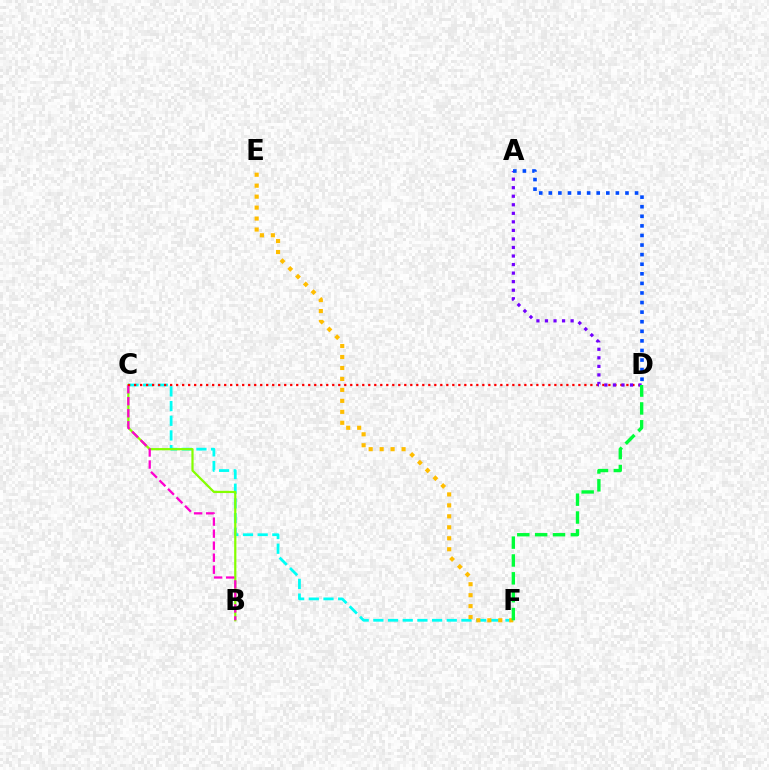{('C', 'F'): [{'color': '#00fff6', 'line_style': 'dashed', 'thickness': 1.99}], ('B', 'C'): [{'color': '#84ff00', 'line_style': 'solid', 'thickness': 1.6}, {'color': '#ff00cf', 'line_style': 'dashed', 'thickness': 1.63}], ('C', 'D'): [{'color': '#ff0000', 'line_style': 'dotted', 'thickness': 1.63}], ('E', 'F'): [{'color': '#ffbd00', 'line_style': 'dotted', 'thickness': 2.98}], ('A', 'D'): [{'color': '#7200ff', 'line_style': 'dotted', 'thickness': 2.32}, {'color': '#004bff', 'line_style': 'dotted', 'thickness': 2.6}], ('D', 'F'): [{'color': '#00ff39', 'line_style': 'dashed', 'thickness': 2.43}]}